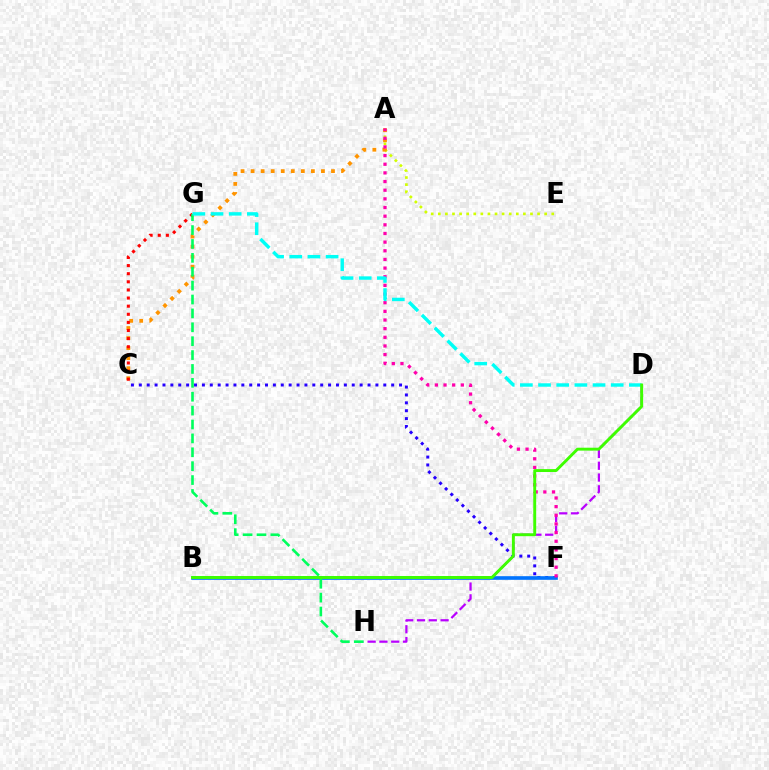{('A', 'E'): [{'color': '#d1ff00', 'line_style': 'dotted', 'thickness': 1.93}], ('C', 'F'): [{'color': '#2500ff', 'line_style': 'dotted', 'thickness': 2.14}], ('A', 'C'): [{'color': '#ff9400', 'line_style': 'dotted', 'thickness': 2.73}], ('B', 'F'): [{'color': '#0074ff', 'line_style': 'solid', 'thickness': 2.62}], ('C', 'G'): [{'color': '#ff0000', 'line_style': 'dotted', 'thickness': 2.21}], ('D', 'H'): [{'color': '#b900ff', 'line_style': 'dashed', 'thickness': 1.6}], ('A', 'F'): [{'color': '#ff00ac', 'line_style': 'dotted', 'thickness': 2.35}], ('G', 'H'): [{'color': '#00ff5c', 'line_style': 'dashed', 'thickness': 1.89}], ('D', 'G'): [{'color': '#00fff6', 'line_style': 'dashed', 'thickness': 2.47}], ('B', 'D'): [{'color': '#3dff00', 'line_style': 'solid', 'thickness': 2.1}]}